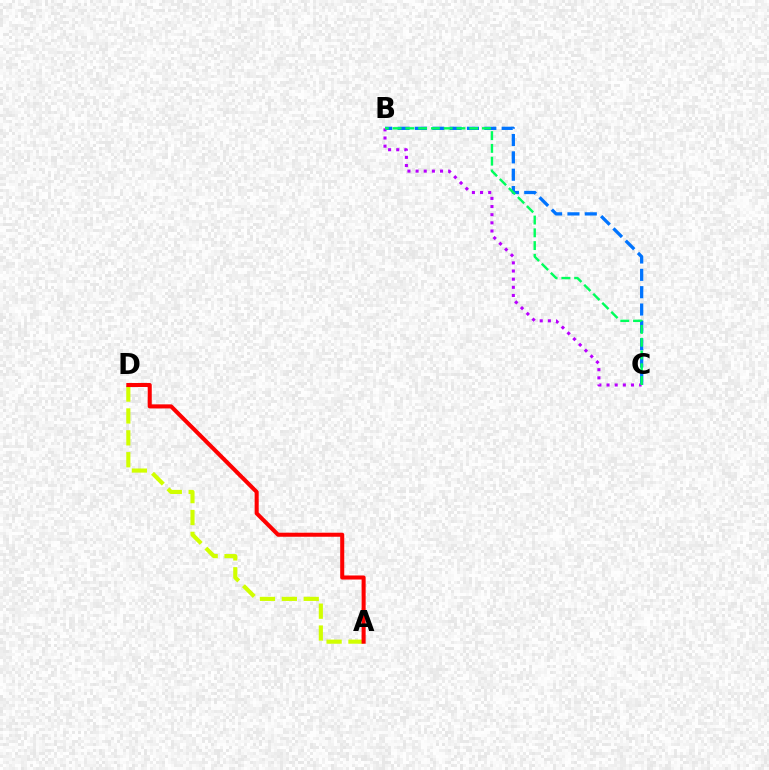{('A', 'D'): [{'color': '#d1ff00', 'line_style': 'dashed', 'thickness': 2.97}, {'color': '#ff0000', 'line_style': 'solid', 'thickness': 2.92}], ('B', 'C'): [{'color': '#0074ff', 'line_style': 'dashed', 'thickness': 2.36}, {'color': '#b900ff', 'line_style': 'dotted', 'thickness': 2.21}, {'color': '#00ff5c', 'line_style': 'dashed', 'thickness': 1.73}]}